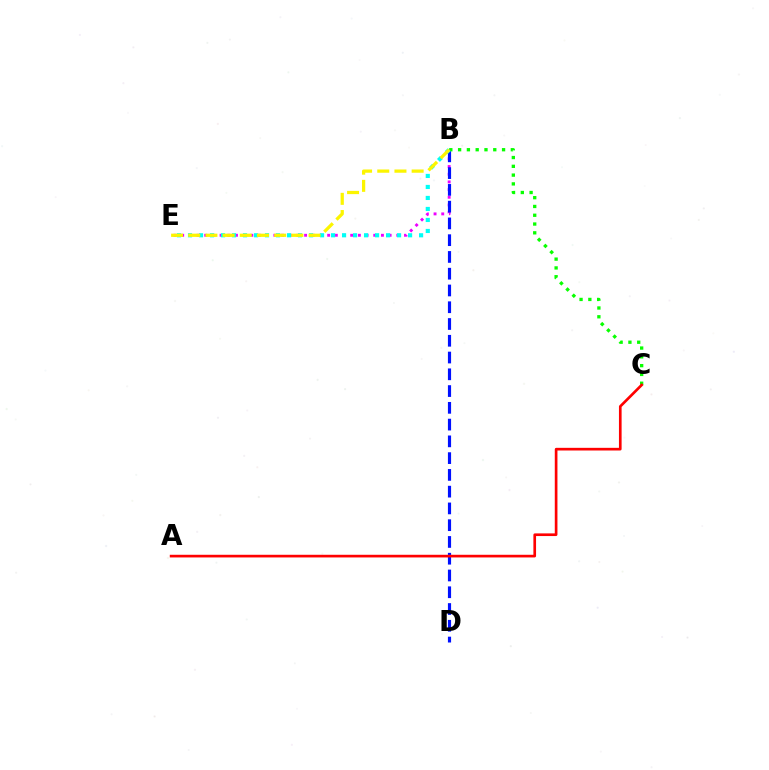{('B', 'E'): [{'color': '#ee00ff', 'line_style': 'dotted', 'thickness': 2.09}, {'color': '#00fff6', 'line_style': 'dotted', 'thickness': 2.99}, {'color': '#fcf500', 'line_style': 'dashed', 'thickness': 2.34}], ('B', 'D'): [{'color': '#0010ff', 'line_style': 'dashed', 'thickness': 2.28}], ('B', 'C'): [{'color': '#08ff00', 'line_style': 'dotted', 'thickness': 2.39}], ('A', 'C'): [{'color': '#ff0000', 'line_style': 'solid', 'thickness': 1.92}]}